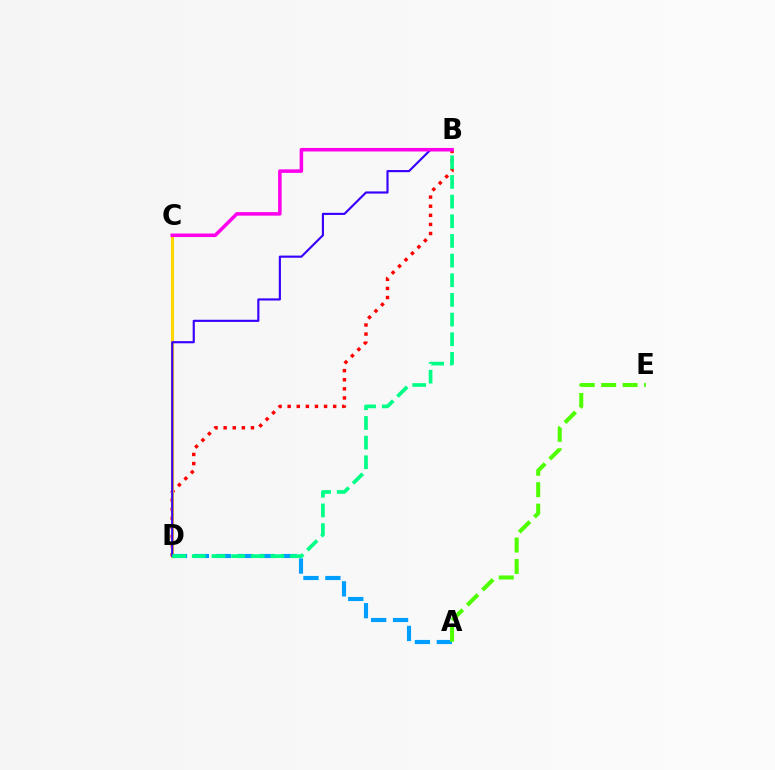{('A', 'D'): [{'color': '#009eff', 'line_style': 'dashed', 'thickness': 2.98}], ('B', 'D'): [{'color': '#ff0000', 'line_style': 'dotted', 'thickness': 2.47}, {'color': '#3700ff', 'line_style': 'solid', 'thickness': 1.55}, {'color': '#00ff86', 'line_style': 'dashed', 'thickness': 2.67}], ('C', 'D'): [{'color': '#ffd500', 'line_style': 'solid', 'thickness': 2.22}], ('A', 'E'): [{'color': '#4fff00', 'line_style': 'dashed', 'thickness': 2.91}], ('B', 'C'): [{'color': '#ff00ed', 'line_style': 'solid', 'thickness': 2.54}]}